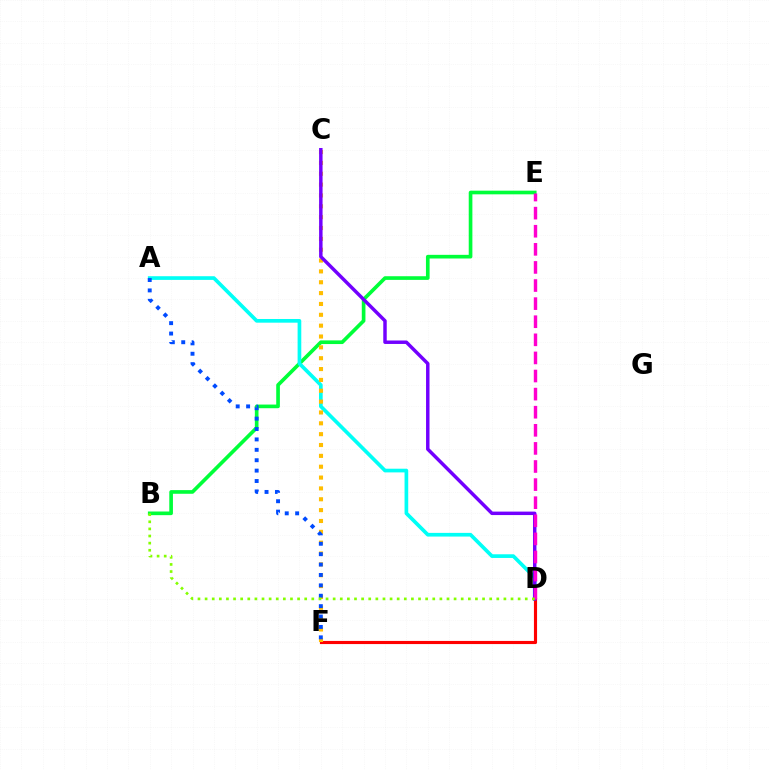{('B', 'E'): [{'color': '#00ff39', 'line_style': 'solid', 'thickness': 2.63}], ('A', 'D'): [{'color': '#00fff6', 'line_style': 'solid', 'thickness': 2.65}], ('D', 'F'): [{'color': '#ff0000', 'line_style': 'solid', 'thickness': 2.25}], ('C', 'F'): [{'color': '#ffbd00', 'line_style': 'dotted', 'thickness': 2.95}], ('A', 'F'): [{'color': '#004bff', 'line_style': 'dotted', 'thickness': 2.83}], ('C', 'D'): [{'color': '#7200ff', 'line_style': 'solid', 'thickness': 2.49}], ('D', 'E'): [{'color': '#ff00cf', 'line_style': 'dashed', 'thickness': 2.46}], ('B', 'D'): [{'color': '#84ff00', 'line_style': 'dotted', 'thickness': 1.93}]}